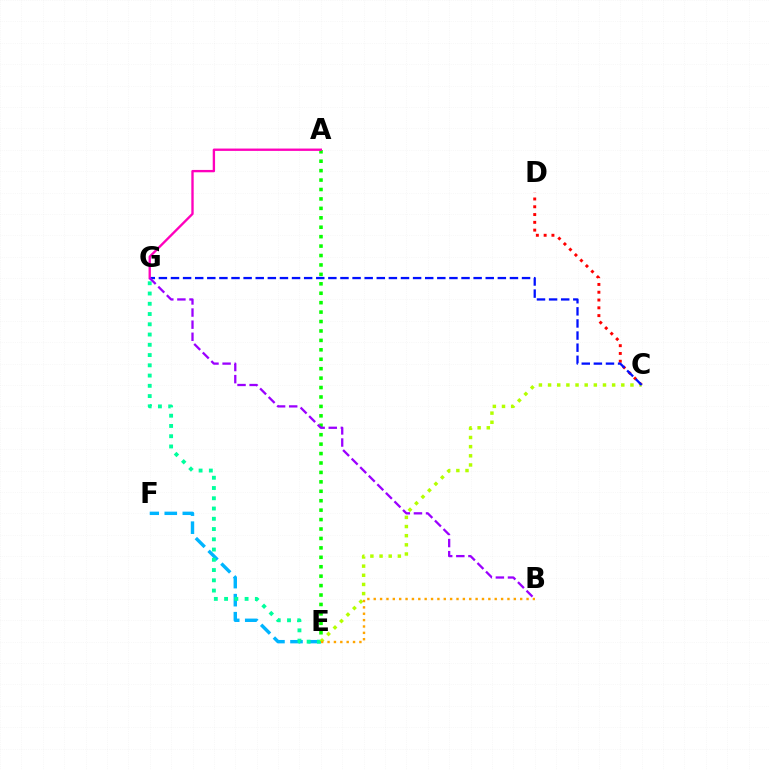{('E', 'F'): [{'color': '#00b5ff', 'line_style': 'dashed', 'thickness': 2.45}], ('A', 'E'): [{'color': '#08ff00', 'line_style': 'dotted', 'thickness': 2.56}], ('C', 'D'): [{'color': '#ff0000', 'line_style': 'dotted', 'thickness': 2.12}], ('E', 'G'): [{'color': '#00ff9d', 'line_style': 'dotted', 'thickness': 2.79}], ('C', 'E'): [{'color': '#b3ff00', 'line_style': 'dotted', 'thickness': 2.49}], ('C', 'G'): [{'color': '#0010ff', 'line_style': 'dashed', 'thickness': 1.64}], ('B', 'E'): [{'color': '#ffa500', 'line_style': 'dotted', 'thickness': 1.73}], ('A', 'G'): [{'color': '#ff00bd', 'line_style': 'solid', 'thickness': 1.69}], ('B', 'G'): [{'color': '#9b00ff', 'line_style': 'dashed', 'thickness': 1.64}]}